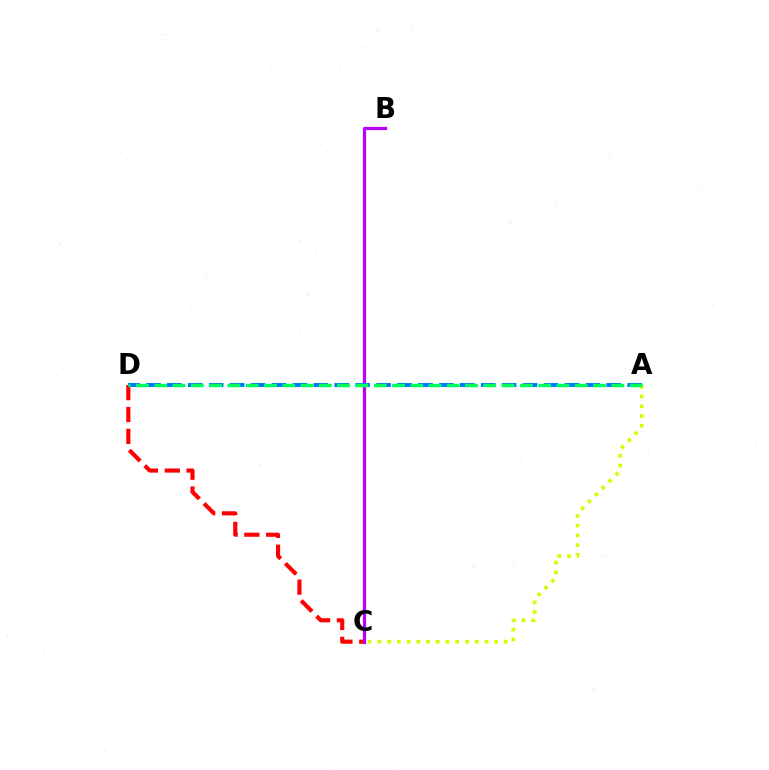{('A', 'C'): [{'color': '#d1ff00', 'line_style': 'dotted', 'thickness': 2.64}], ('B', 'C'): [{'color': '#b900ff', 'line_style': 'solid', 'thickness': 2.32}], ('C', 'D'): [{'color': '#ff0000', 'line_style': 'dashed', 'thickness': 2.97}], ('A', 'D'): [{'color': '#0074ff', 'line_style': 'dashed', 'thickness': 2.84}, {'color': '#00ff5c', 'line_style': 'dashed', 'thickness': 2.48}]}